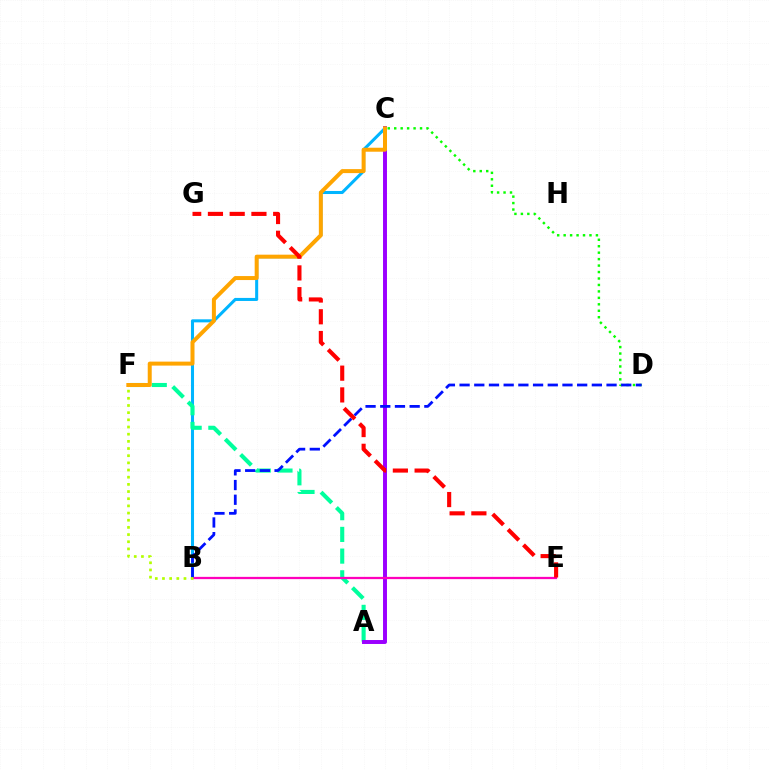{('B', 'C'): [{'color': '#00b5ff', 'line_style': 'solid', 'thickness': 2.19}], ('C', 'D'): [{'color': '#08ff00', 'line_style': 'dotted', 'thickness': 1.75}], ('A', 'F'): [{'color': '#00ff9d', 'line_style': 'dashed', 'thickness': 2.95}], ('A', 'C'): [{'color': '#9b00ff', 'line_style': 'solid', 'thickness': 2.85}], ('B', 'E'): [{'color': '#ff00bd', 'line_style': 'solid', 'thickness': 1.63}], ('C', 'F'): [{'color': '#ffa500', 'line_style': 'solid', 'thickness': 2.87}], ('B', 'D'): [{'color': '#0010ff', 'line_style': 'dashed', 'thickness': 2.0}], ('E', 'G'): [{'color': '#ff0000', 'line_style': 'dashed', 'thickness': 2.95}], ('B', 'F'): [{'color': '#b3ff00', 'line_style': 'dotted', 'thickness': 1.95}]}